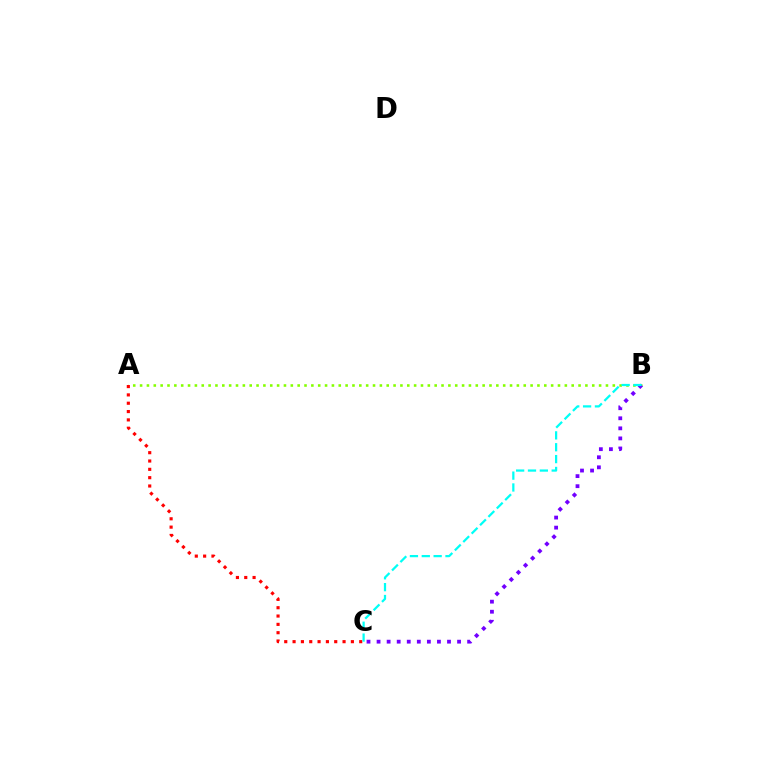{('A', 'B'): [{'color': '#84ff00', 'line_style': 'dotted', 'thickness': 1.86}], ('A', 'C'): [{'color': '#ff0000', 'line_style': 'dotted', 'thickness': 2.26}], ('B', 'C'): [{'color': '#7200ff', 'line_style': 'dotted', 'thickness': 2.73}, {'color': '#00fff6', 'line_style': 'dashed', 'thickness': 1.61}]}